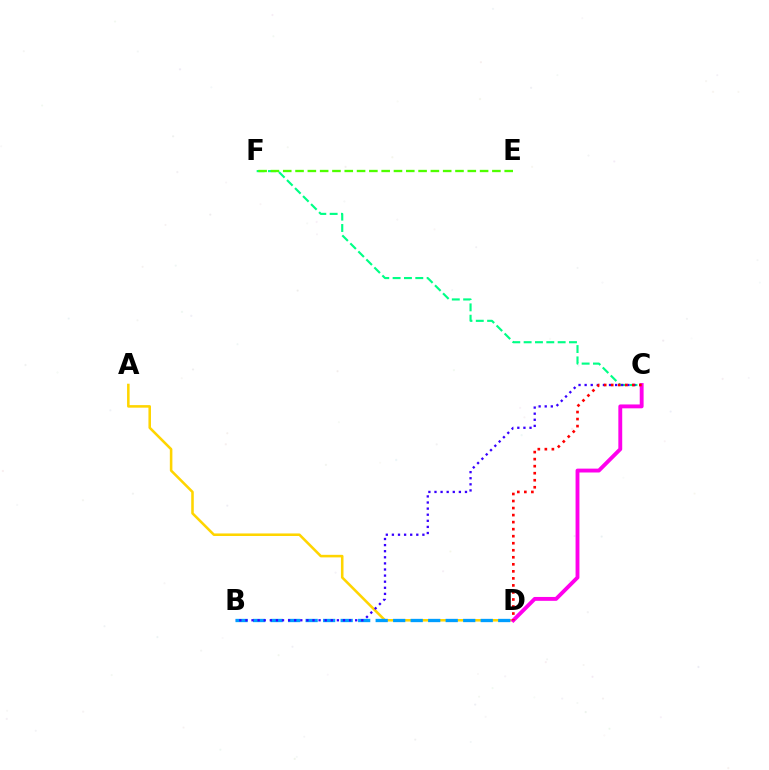{('A', 'D'): [{'color': '#ffd500', 'line_style': 'solid', 'thickness': 1.84}], ('B', 'D'): [{'color': '#009eff', 'line_style': 'dashed', 'thickness': 2.38}], ('C', 'F'): [{'color': '#00ff86', 'line_style': 'dashed', 'thickness': 1.54}], ('E', 'F'): [{'color': '#4fff00', 'line_style': 'dashed', 'thickness': 1.67}], ('B', 'C'): [{'color': '#3700ff', 'line_style': 'dotted', 'thickness': 1.66}], ('C', 'D'): [{'color': '#ff00ed', 'line_style': 'solid', 'thickness': 2.79}, {'color': '#ff0000', 'line_style': 'dotted', 'thickness': 1.91}]}